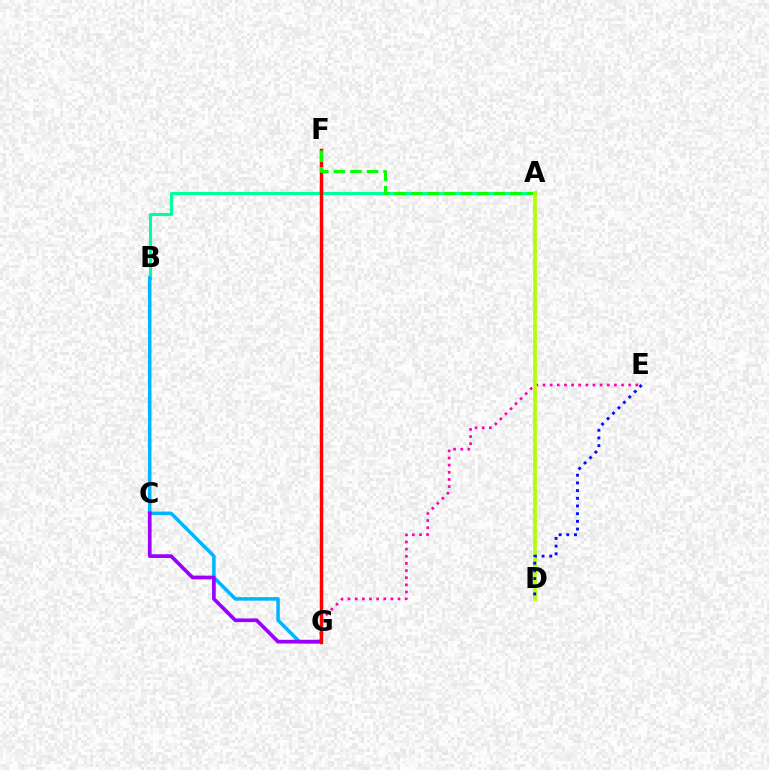{('A', 'B'): [{'color': '#00ff9d', 'line_style': 'solid', 'thickness': 2.26}], ('B', 'G'): [{'color': '#00b5ff', 'line_style': 'solid', 'thickness': 2.54}], ('E', 'G'): [{'color': '#ff00bd', 'line_style': 'dotted', 'thickness': 1.94}], ('A', 'D'): [{'color': '#ffa500', 'line_style': 'dashed', 'thickness': 1.8}, {'color': '#b3ff00', 'line_style': 'solid', 'thickness': 2.62}], ('C', 'G'): [{'color': '#9b00ff', 'line_style': 'solid', 'thickness': 2.66}], ('F', 'G'): [{'color': '#ff0000', 'line_style': 'solid', 'thickness': 2.47}], ('A', 'F'): [{'color': '#08ff00', 'line_style': 'dashed', 'thickness': 2.25}], ('D', 'E'): [{'color': '#0010ff', 'line_style': 'dotted', 'thickness': 2.09}]}